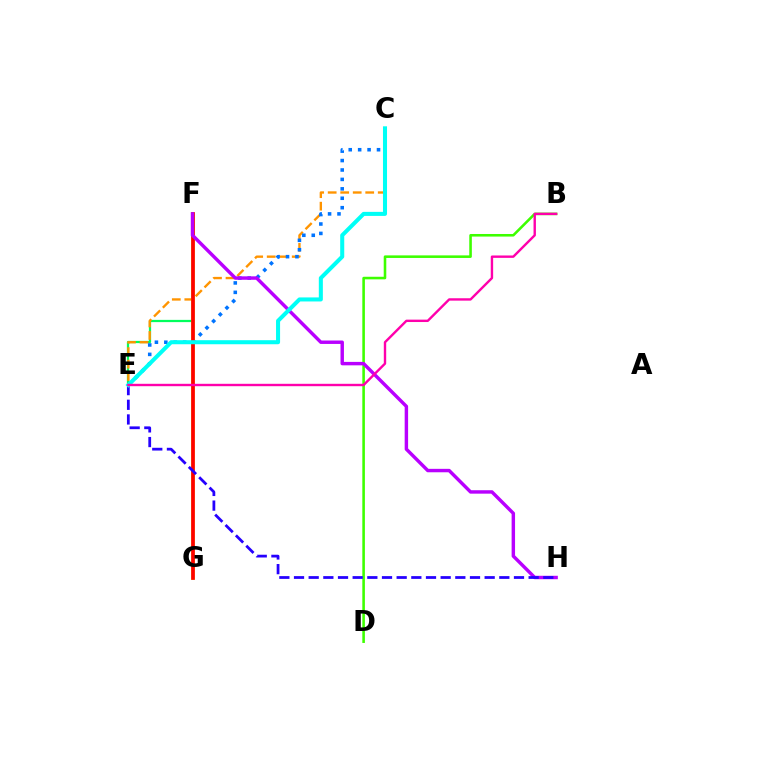{('E', 'F'): [{'color': '#00ff5c', 'line_style': 'solid', 'thickness': 1.61}], ('C', 'E'): [{'color': '#ff9400', 'line_style': 'dashed', 'thickness': 1.7}, {'color': '#0074ff', 'line_style': 'dotted', 'thickness': 2.56}, {'color': '#00fff6', 'line_style': 'solid', 'thickness': 2.91}], ('F', 'G'): [{'color': '#d1ff00', 'line_style': 'solid', 'thickness': 2.53}, {'color': '#ff0000', 'line_style': 'solid', 'thickness': 2.64}], ('B', 'D'): [{'color': '#3dff00', 'line_style': 'solid', 'thickness': 1.86}], ('F', 'H'): [{'color': '#b900ff', 'line_style': 'solid', 'thickness': 2.47}], ('E', 'H'): [{'color': '#2500ff', 'line_style': 'dashed', 'thickness': 1.99}], ('B', 'E'): [{'color': '#ff00ac', 'line_style': 'solid', 'thickness': 1.72}]}